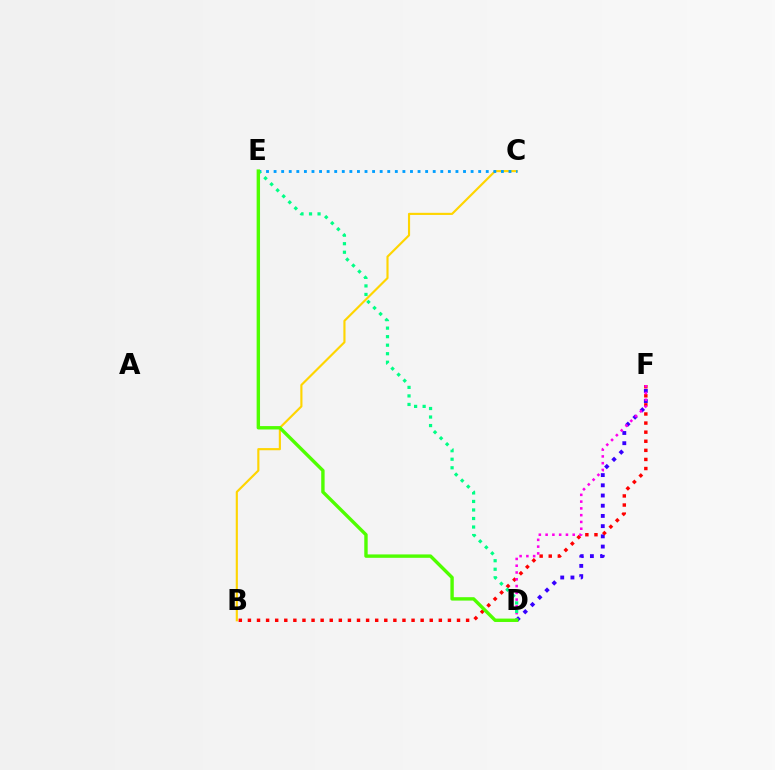{('B', 'C'): [{'color': '#ffd500', 'line_style': 'solid', 'thickness': 1.54}], ('D', 'F'): [{'color': '#3700ff', 'line_style': 'dotted', 'thickness': 2.77}, {'color': '#ff00ed', 'line_style': 'dotted', 'thickness': 1.84}], ('C', 'E'): [{'color': '#009eff', 'line_style': 'dotted', 'thickness': 2.06}], ('B', 'F'): [{'color': '#ff0000', 'line_style': 'dotted', 'thickness': 2.47}], ('D', 'E'): [{'color': '#00ff86', 'line_style': 'dotted', 'thickness': 2.32}, {'color': '#4fff00', 'line_style': 'solid', 'thickness': 2.44}]}